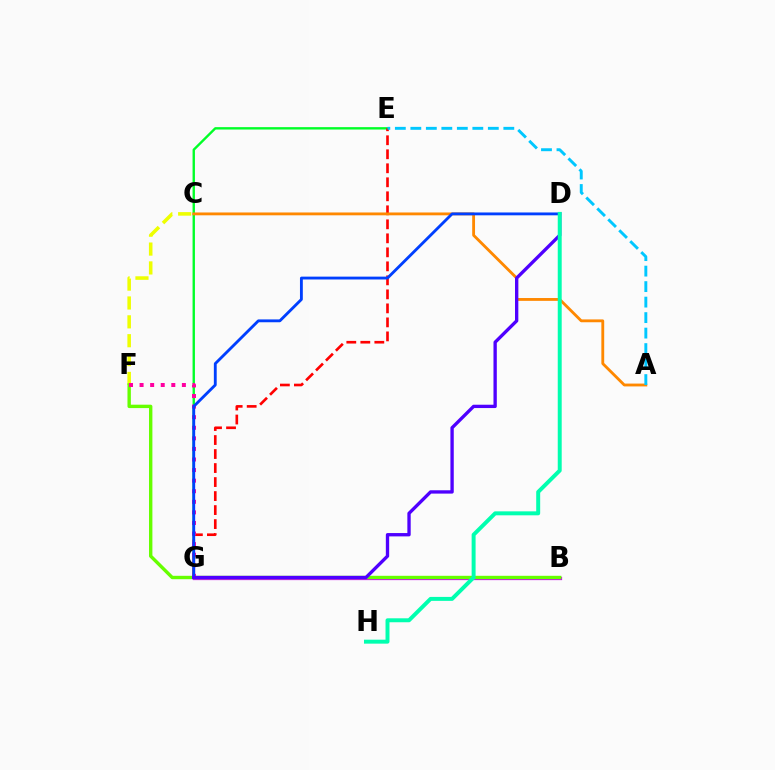{('E', 'G'): [{'color': '#00ff27', 'line_style': 'solid', 'thickness': 1.72}, {'color': '#ff0000', 'line_style': 'dashed', 'thickness': 1.9}], ('B', 'G'): [{'color': '#d600ff', 'line_style': 'solid', 'thickness': 2.34}], ('C', 'F'): [{'color': '#eeff00', 'line_style': 'dashed', 'thickness': 2.56}], ('B', 'F'): [{'color': '#66ff00', 'line_style': 'solid', 'thickness': 2.44}], ('A', 'C'): [{'color': '#ff8800', 'line_style': 'solid', 'thickness': 2.04}], ('F', 'G'): [{'color': '#ff00a0', 'line_style': 'dotted', 'thickness': 2.87}], ('A', 'E'): [{'color': '#00c7ff', 'line_style': 'dashed', 'thickness': 2.11}], ('D', 'G'): [{'color': '#003fff', 'line_style': 'solid', 'thickness': 2.05}, {'color': '#4f00ff', 'line_style': 'solid', 'thickness': 2.4}], ('D', 'H'): [{'color': '#00ffaf', 'line_style': 'solid', 'thickness': 2.85}]}